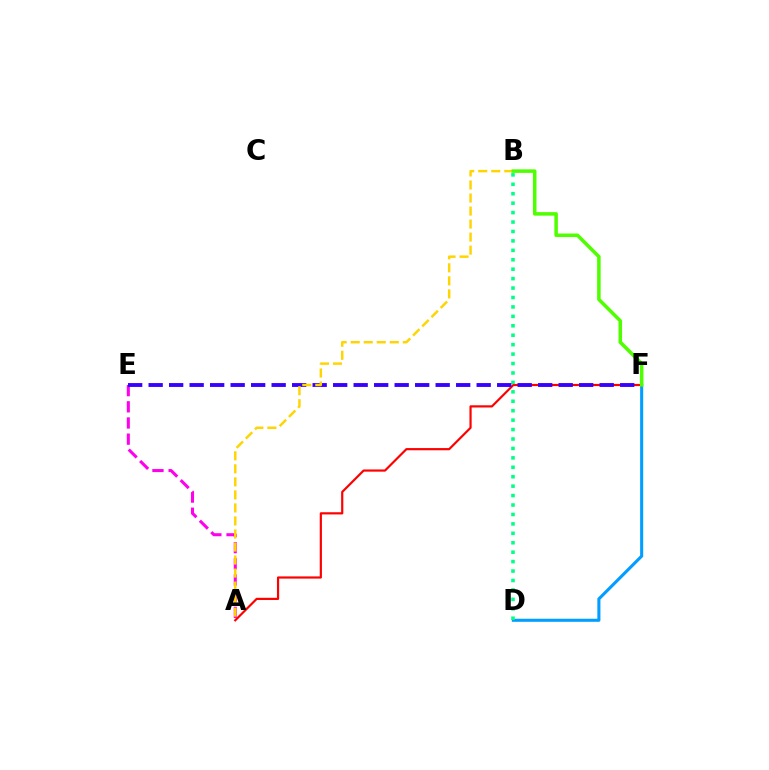{('A', 'E'): [{'color': '#ff00ed', 'line_style': 'dashed', 'thickness': 2.2}], ('A', 'F'): [{'color': '#ff0000', 'line_style': 'solid', 'thickness': 1.58}], ('D', 'F'): [{'color': '#009eff', 'line_style': 'solid', 'thickness': 2.21}], ('B', 'D'): [{'color': '#00ff86', 'line_style': 'dotted', 'thickness': 2.56}], ('E', 'F'): [{'color': '#3700ff', 'line_style': 'dashed', 'thickness': 2.79}], ('A', 'B'): [{'color': '#ffd500', 'line_style': 'dashed', 'thickness': 1.77}], ('B', 'F'): [{'color': '#4fff00', 'line_style': 'solid', 'thickness': 2.54}]}